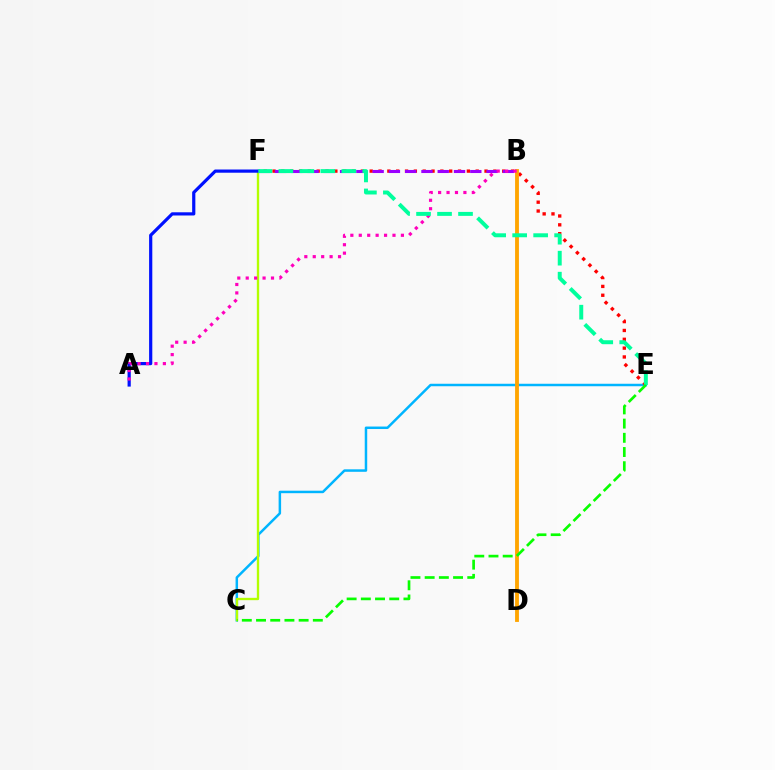{('C', 'E'): [{'color': '#00b5ff', 'line_style': 'solid', 'thickness': 1.79}, {'color': '#08ff00', 'line_style': 'dashed', 'thickness': 1.93}], ('E', 'F'): [{'color': '#ff0000', 'line_style': 'dotted', 'thickness': 2.4}, {'color': '#00ff9d', 'line_style': 'dashed', 'thickness': 2.85}], ('B', 'D'): [{'color': '#ffa500', 'line_style': 'solid', 'thickness': 2.76}], ('C', 'F'): [{'color': '#b3ff00', 'line_style': 'solid', 'thickness': 1.69}], ('A', 'F'): [{'color': '#0010ff', 'line_style': 'solid', 'thickness': 2.3}], ('B', 'F'): [{'color': '#9b00ff', 'line_style': 'dashed', 'thickness': 2.21}], ('A', 'B'): [{'color': '#ff00bd', 'line_style': 'dotted', 'thickness': 2.29}]}